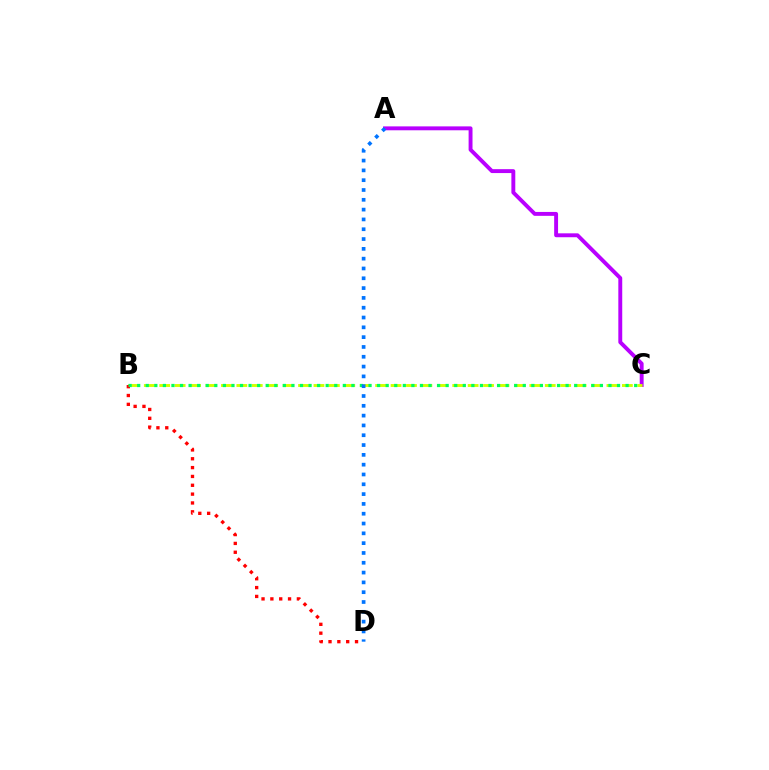{('A', 'C'): [{'color': '#b900ff', 'line_style': 'solid', 'thickness': 2.81}], ('B', 'C'): [{'color': '#d1ff00', 'line_style': 'dashed', 'thickness': 2.09}, {'color': '#00ff5c', 'line_style': 'dotted', 'thickness': 2.33}], ('B', 'D'): [{'color': '#ff0000', 'line_style': 'dotted', 'thickness': 2.4}], ('A', 'D'): [{'color': '#0074ff', 'line_style': 'dotted', 'thickness': 2.67}]}